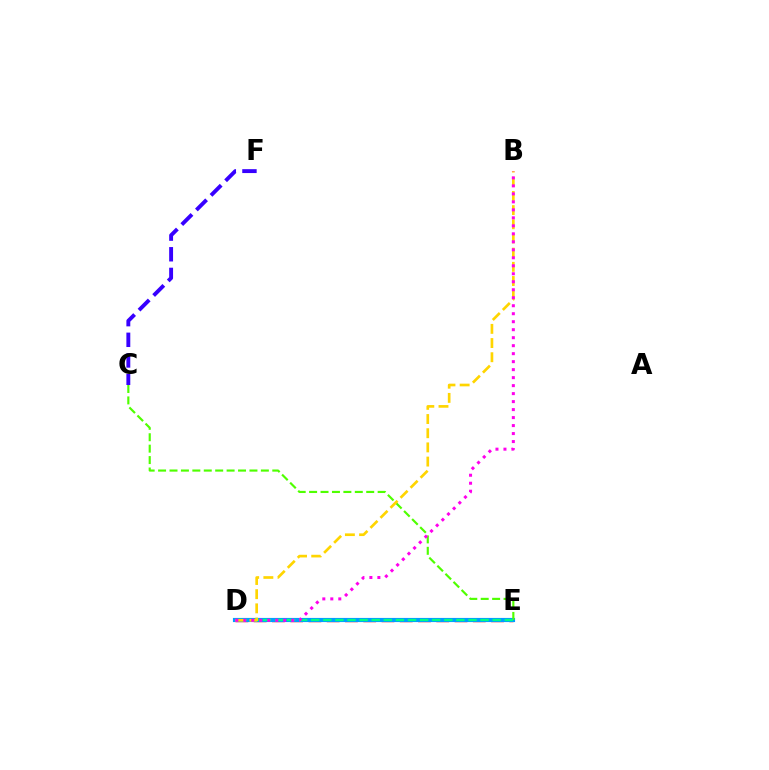{('D', 'E'): [{'color': '#ff0000', 'line_style': 'dashed', 'thickness': 2.48}, {'color': '#009eff', 'line_style': 'solid', 'thickness': 2.99}, {'color': '#00ff86', 'line_style': 'dashed', 'thickness': 1.64}], ('C', 'E'): [{'color': '#4fff00', 'line_style': 'dashed', 'thickness': 1.55}], ('C', 'F'): [{'color': '#3700ff', 'line_style': 'dashed', 'thickness': 2.81}], ('B', 'D'): [{'color': '#ffd500', 'line_style': 'dashed', 'thickness': 1.93}, {'color': '#ff00ed', 'line_style': 'dotted', 'thickness': 2.17}]}